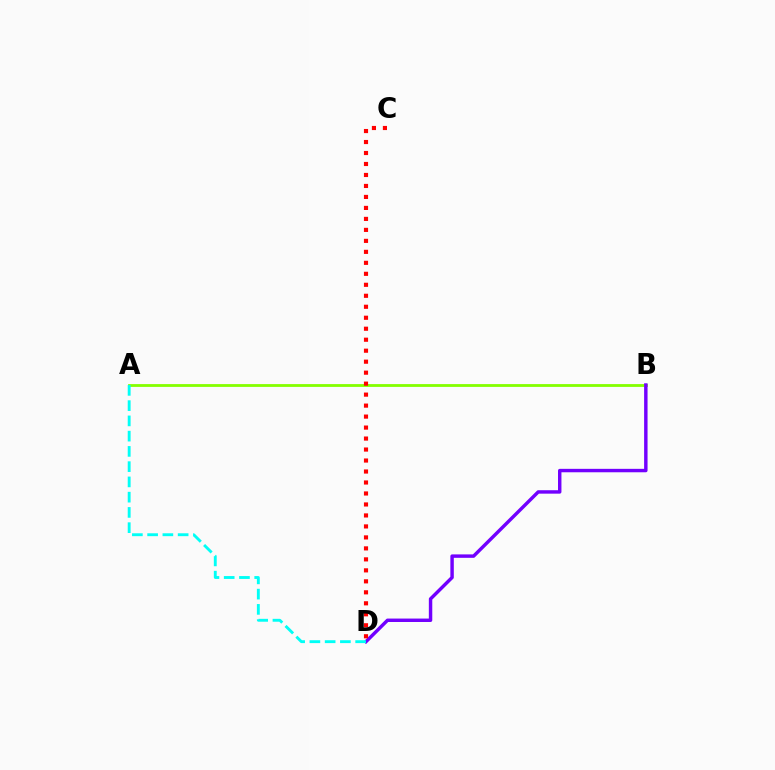{('A', 'B'): [{'color': '#84ff00', 'line_style': 'solid', 'thickness': 2.02}], ('B', 'D'): [{'color': '#7200ff', 'line_style': 'solid', 'thickness': 2.47}], ('C', 'D'): [{'color': '#ff0000', 'line_style': 'dotted', 'thickness': 2.98}], ('A', 'D'): [{'color': '#00fff6', 'line_style': 'dashed', 'thickness': 2.07}]}